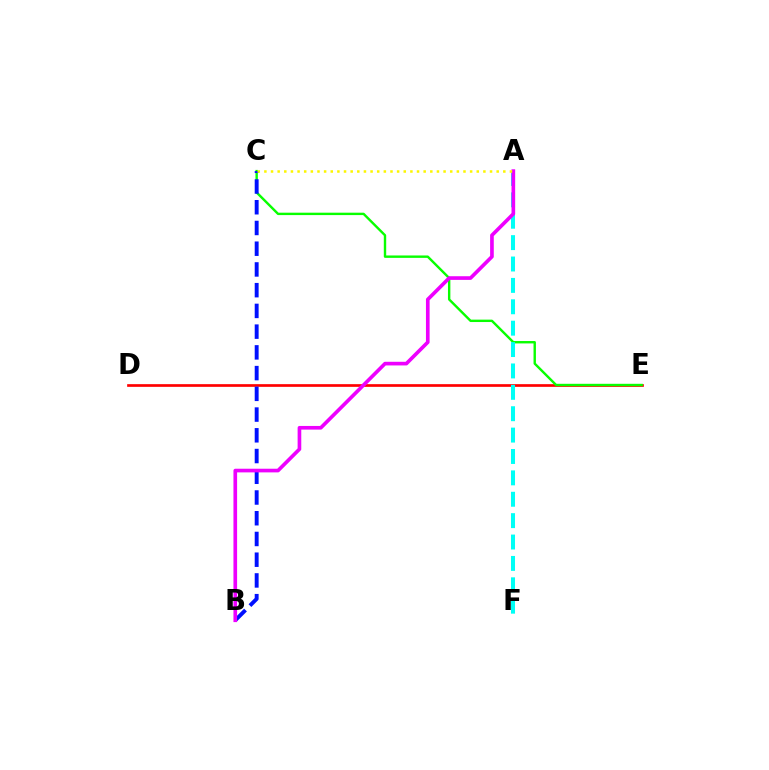{('D', 'E'): [{'color': '#ff0000', 'line_style': 'solid', 'thickness': 1.94}], ('C', 'E'): [{'color': '#08ff00', 'line_style': 'solid', 'thickness': 1.73}], ('B', 'C'): [{'color': '#0010ff', 'line_style': 'dashed', 'thickness': 2.82}], ('A', 'F'): [{'color': '#00fff6', 'line_style': 'dashed', 'thickness': 2.91}], ('A', 'B'): [{'color': '#ee00ff', 'line_style': 'solid', 'thickness': 2.63}], ('A', 'C'): [{'color': '#fcf500', 'line_style': 'dotted', 'thickness': 1.8}]}